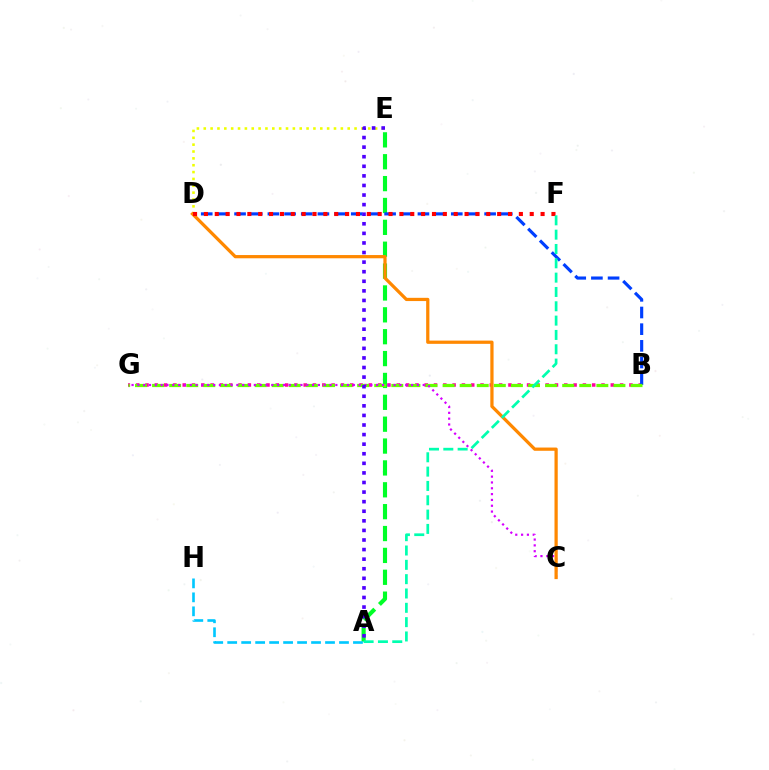{('D', 'E'): [{'color': '#eeff00', 'line_style': 'dotted', 'thickness': 1.86}], ('B', 'G'): [{'color': '#ff00a0', 'line_style': 'dotted', 'thickness': 2.53}, {'color': '#66ff00', 'line_style': 'dashed', 'thickness': 2.32}], ('A', 'E'): [{'color': '#00ff27', 'line_style': 'dashed', 'thickness': 2.97}, {'color': '#4f00ff', 'line_style': 'dotted', 'thickness': 2.6}], ('B', 'D'): [{'color': '#003fff', 'line_style': 'dashed', 'thickness': 2.26}], ('A', 'H'): [{'color': '#00c7ff', 'line_style': 'dashed', 'thickness': 1.9}], ('C', 'G'): [{'color': '#d600ff', 'line_style': 'dotted', 'thickness': 1.58}], ('C', 'D'): [{'color': '#ff8800', 'line_style': 'solid', 'thickness': 2.33}], ('D', 'F'): [{'color': '#ff0000', 'line_style': 'dotted', 'thickness': 2.95}], ('A', 'F'): [{'color': '#00ffaf', 'line_style': 'dashed', 'thickness': 1.95}]}